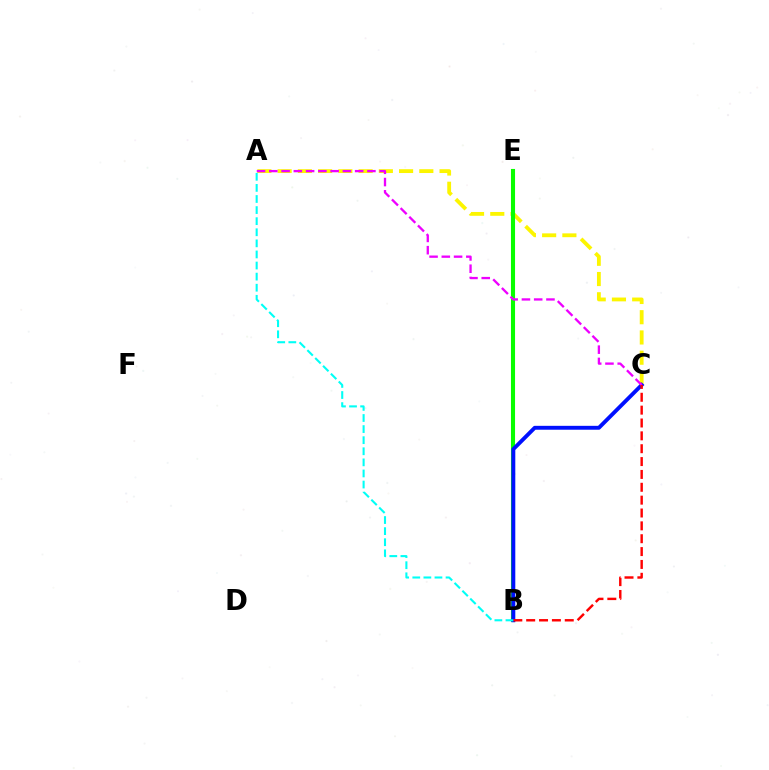{('A', 'C'): [{'color': '#fcf500', 'line_style': 'dashed', 'thickness': 2.75}, {'color': '#ee00ff', 'line_style': 'dashed', 'thickness': 1.67}], ('B', 'E'): [{'color': '#08ff00', 'line_style': 'solid', 'thickness': 2.95}], ('B', 'C'): [{'color': '#0010ff', 'line_style': 'solid', 'thickness': 2.8}, {'color': '#ff0000', 'line_style': 'dashed', 'thickness': 1.75}], ('A', 'B'): [{'color': '#00fff6', 'line_style': 'dashed', 'thickness': 1.51}]}